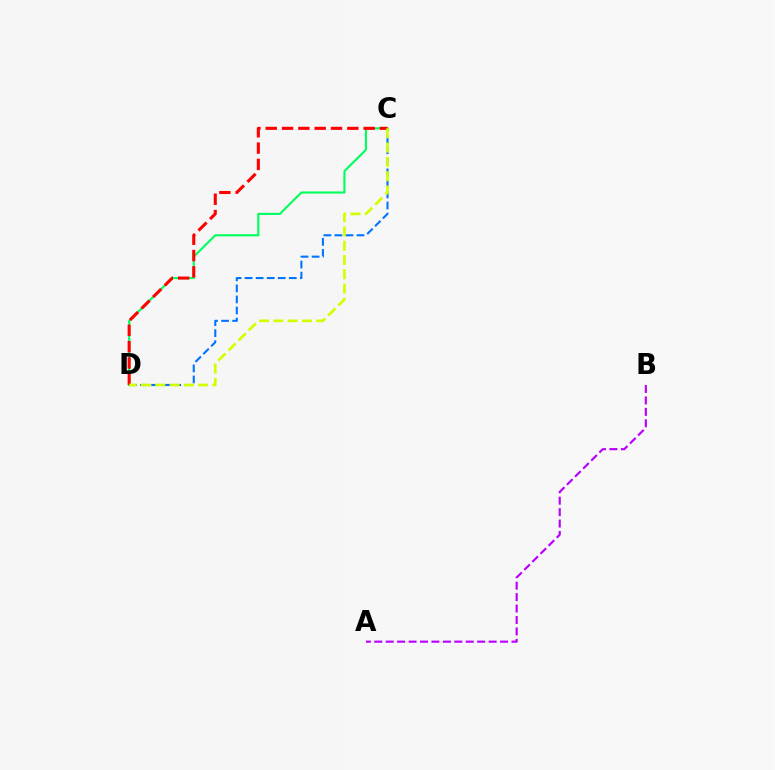{('A', 'B'): [{'color': '#b900ff', 'line_style': 'dashed', 'thickness': 1.55}], ('C', 'D'): [{'color': '#0074ff', 'line_style': 'dashed', 'thickness': 1.5}, {'color': '#00ff5c', 'line_style': 'solid', 'thickness': 1.52}, {'color': '#ff0000', 'line_style': 'dashed', 'thickness': 2.22}, {'color': '#d1ff00', 'line_style': 'dashed', 'thickness': 1.94}]}